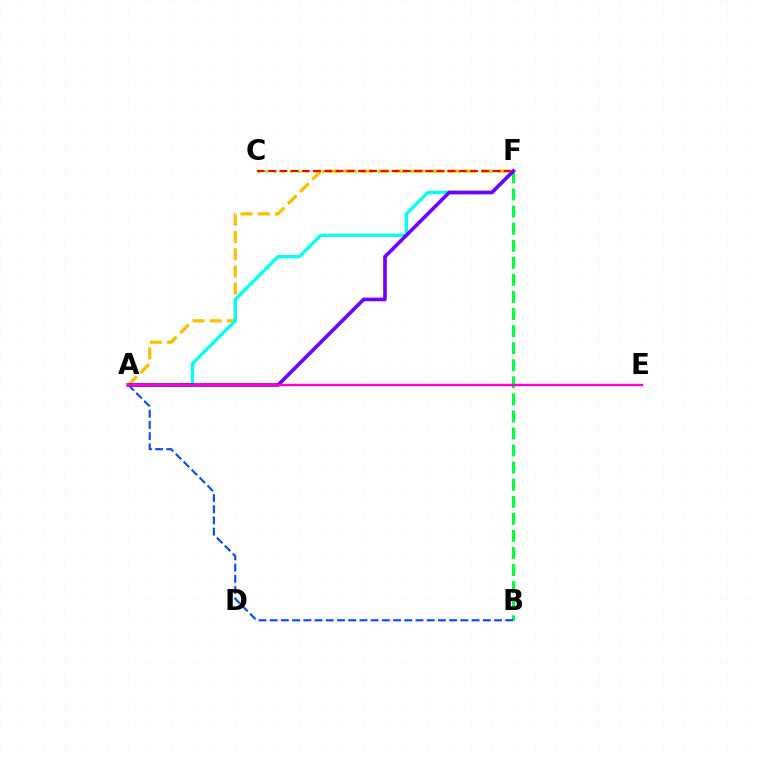{('B', 'F'): [{'color': '#00ff39', 'line_style': 'dashed', 'thickness': 2.32}], ('A', 'B'): [{'color': '#004bff', 'line_style': 'dashed', 'thickness': 1.52}], ('A', 'F'): [{'color': '#ffbd00', 'line_style': 'dashed', 'thickness': 2.34}, {'color': '#00fff6', 'line_style': 'solid', 'thickness': 2.4}, {'color': '#7200ff', 'line_style': 'solid', 'thickness': 2.62}], ('C', 'F'): [{'color': '#84ff00', 'line_style': 'dotted', 'thickness': 2.18}, {'color': '#ff0000', 'line_style': 'dashed', 'thickness': 1.52}], ('A', 'E'): [{'color': '#ff00cf', 'line_style': 'solid', 'thickness': 1.72}]}